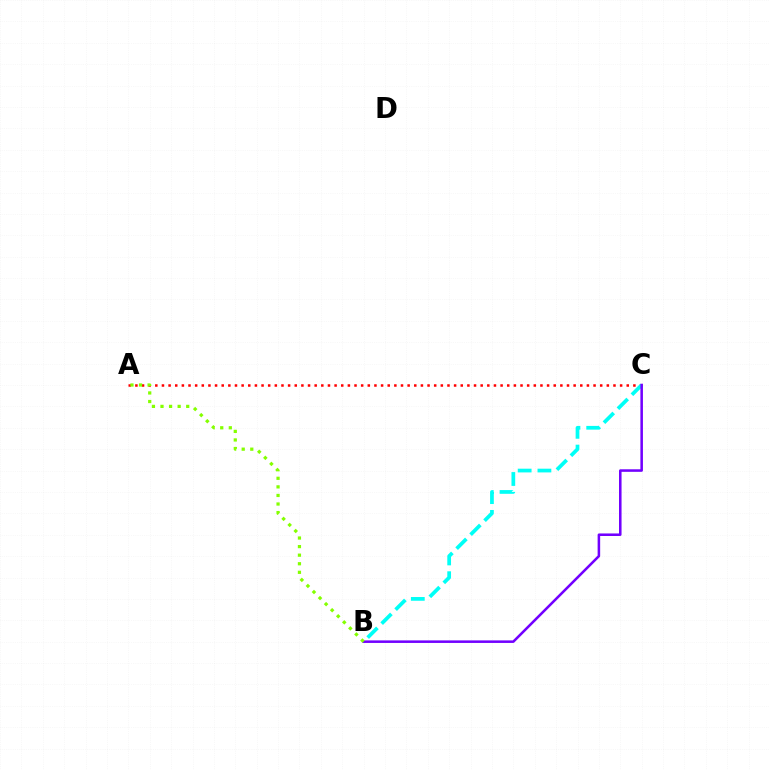{('A', 'C'): [{'color': '#ff0000', 'line_style': 'dotted', 'thickness': 1.8}], ('B', 'C'): [{'color': '#00fff6', 'line_style': 'dashed', 'thickness': 2.68}, {'color': '#7200ff', 'line_style': 'solid', 'thickness': 1.83}], ('A', 'B'): [{'color': '#84ff00', 'line_style': 'dotted', 'thickness': 2.33}]}